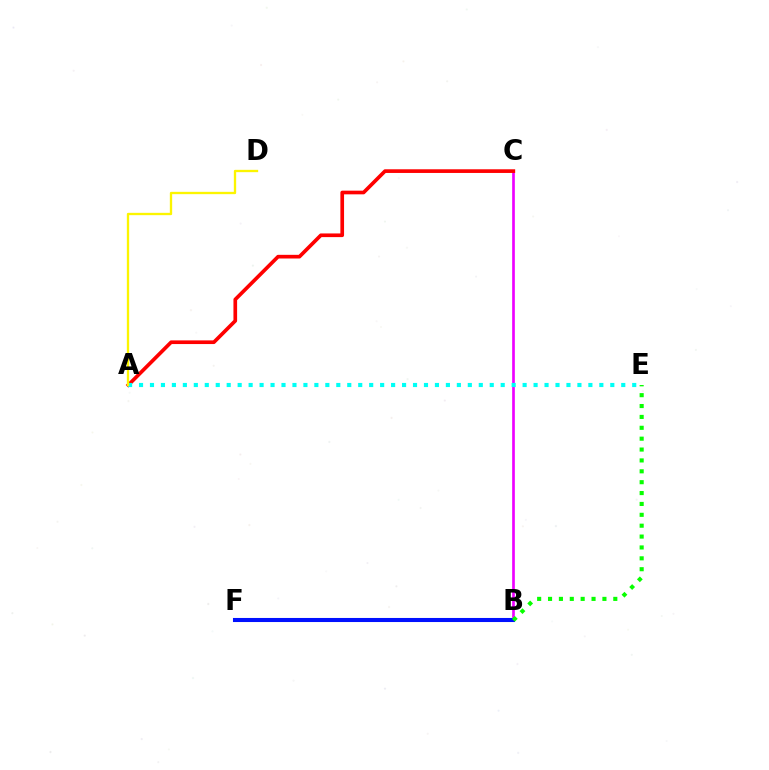{('B', 'C'): [{'color': '#ee00ff', 'line_style': 'solid', 'thickness': 1.92}], ('A', 'C'): [{'color': '#ff0000', 'line_style': 'solid', 'thickness': 2.64}], ('A', 'E'): [{'color': '#00fff6', 'line_style': 'dotted', 'thickness': 2.98}], ('A', 'D'): [{'color': '#fcf500', 'line_style': 'solid', 'thickness': 1.68}], ('B', 'F'): [{'color': '#0010ff', 'line_style': 'solid', 'thickness': 2.93}], ('B', 'E'): [{'color': '#08ff00', 'line_style': 'dotted', 'thickness': 2.96}]}